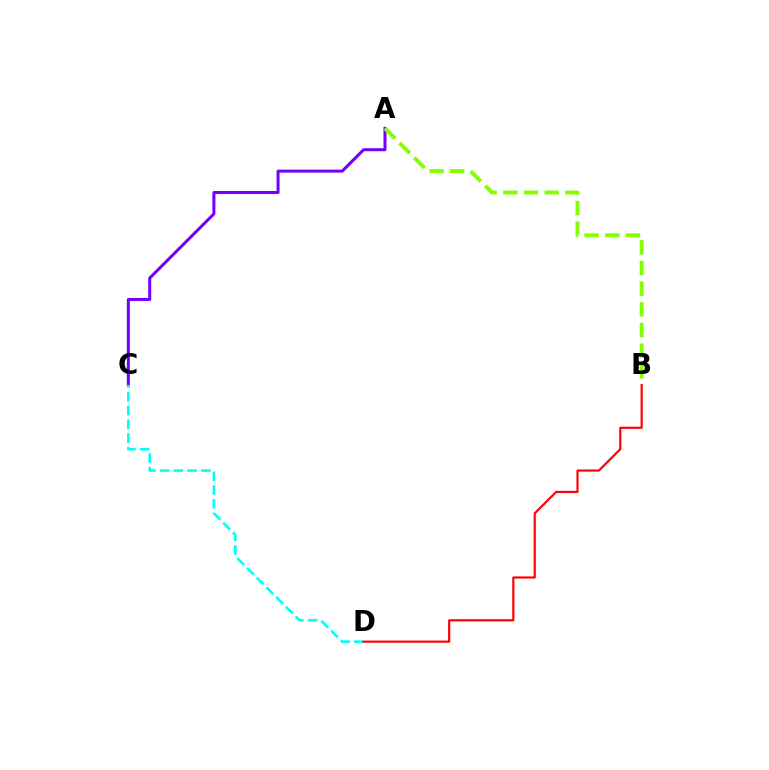{('A', 'C'): [{'color': '#7200ff', 'line_style': 'solid', 'thickness': 2.17}], ('C', 'D'): [{'color': '#00fff6', 'line_style': 'dashed', 'thickness': 1.87}], ('B', 'D'): [{'color': '#ff0000', 'line_style': 'solid', 'thickness': 1.57}], ('A', 'B'): [{'color': '#84ff00', 'line_style': 'dashed', 'thickness': 2.81}]}